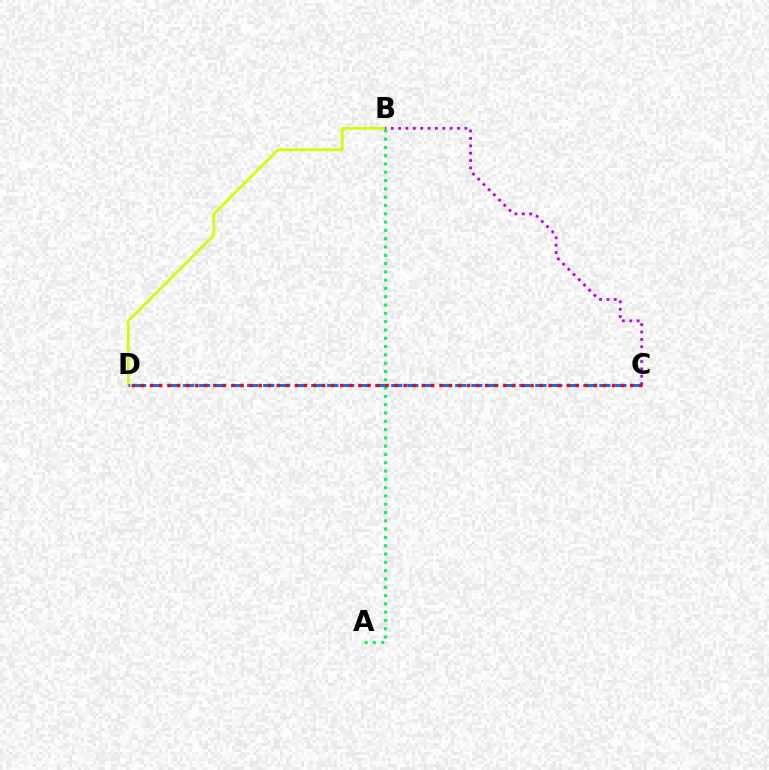{('B', 'D'): [{'color': '#d1ff00', 'line_style': 'solid', 'thickness': 1.98}], ('B', 'C'): [{'color': '#b900ff', 'line_style': 'dotted', 'thickness': 2.0}], ('A', 'B'): [{'color': '#00ff5c', 'line_style': 'dotted', 'thickness': 2.25}], ('C', 'D'): [{'color': '#0074ff', 'line_style': 'dashed', 'thickness': 2.17}, {'color': '#ff0000', 'line_style': 'dotted', 'thickness': 2.46}]}